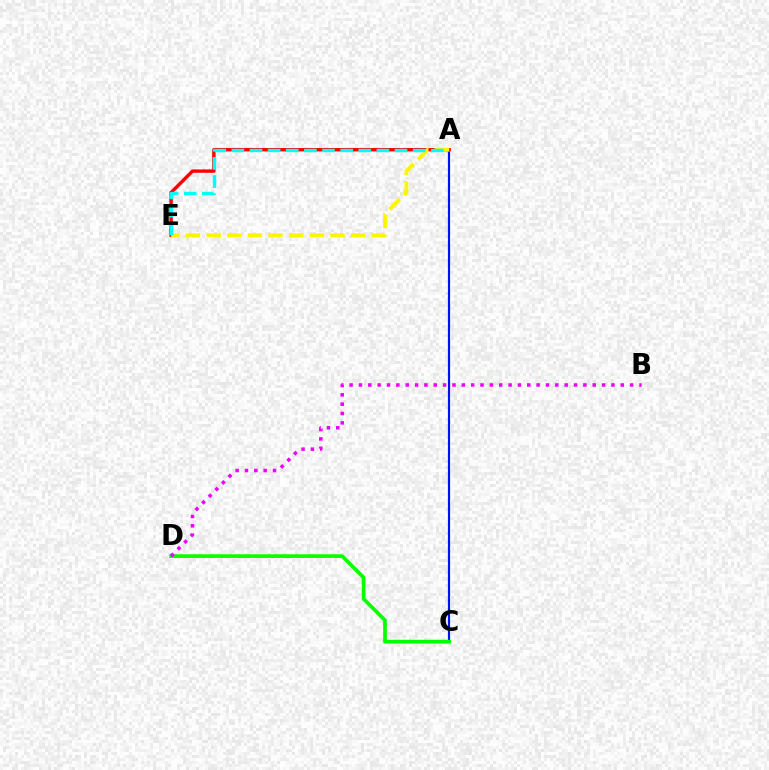{('A', 'E'): [{'color': '#ff0000', 'line_style': 'solid', 'thickness': 2.44}, {'color': '#fcf500', 'line_style': 'dashed', 'thickness': 2.8}, {'color': '#00fff6', 'line_style': 'dashed', 'thickness': 2.46}], ('A', 'C'): [{'color': '#0010ff', 'line_style': 'solid', 'thickness': 1.57}], ('C', 'D'): [{'color': '#08ff00', 'line_style': 'solid', 'thickness': 2.66}], ('B', 'D'): [{'color': '#ee00ff', 'line_style': 'dotted', 'thickness': 2.54}]}